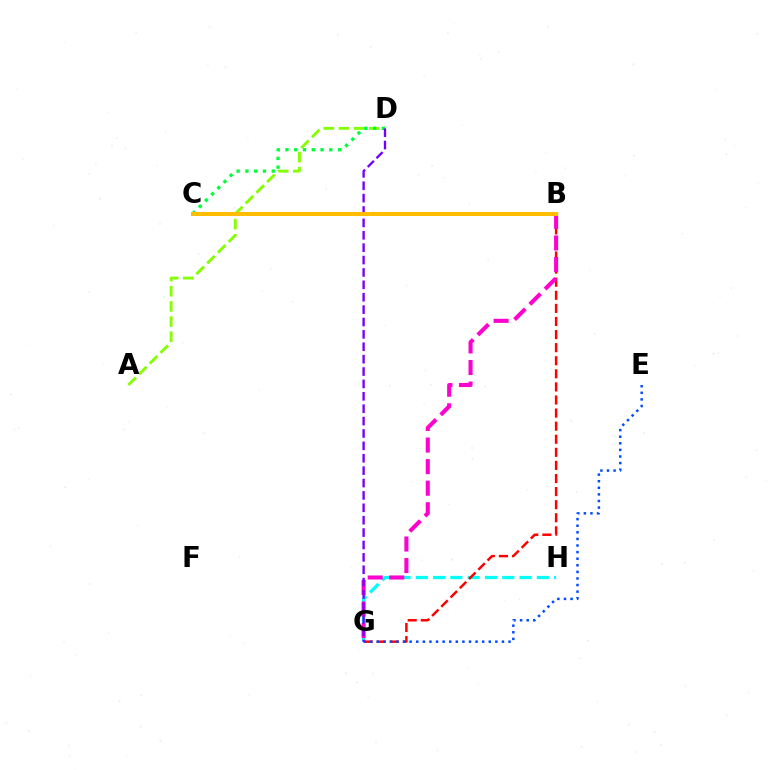{('A', 'D'): [{'color': '#84ff00', 'line_style': 'dashed', 'thickness': 2.06}], ('G', 'H'): [{'color': '#00fff6', 'line_style': 'dashed', 'thickness': 2.35}], ('B', 'G'): [{'color': '#ff0000', 'line_style': 'dashed', 'thickness': 1.78}, {'color': '#ff00cf', 'line_style': 'dashed', 'thickness': 2.93}], ('E', 'G'): [{'color': '#004bff', 'line_style': 'dotted', 'thickness': 1.79}], ('C', 'D'): [{'color': '#00ff39', 'line_style': 'dotted', 'thickness': 2.38}], ('D', 'G'): [{'color': '#7200ff', 'line_style': 'dashed', 'thickness': 1.68}], ('B', 'C'): [{'color': '#ffbd00', 'line_style': 'solid', 'thickness': 2.9}]}